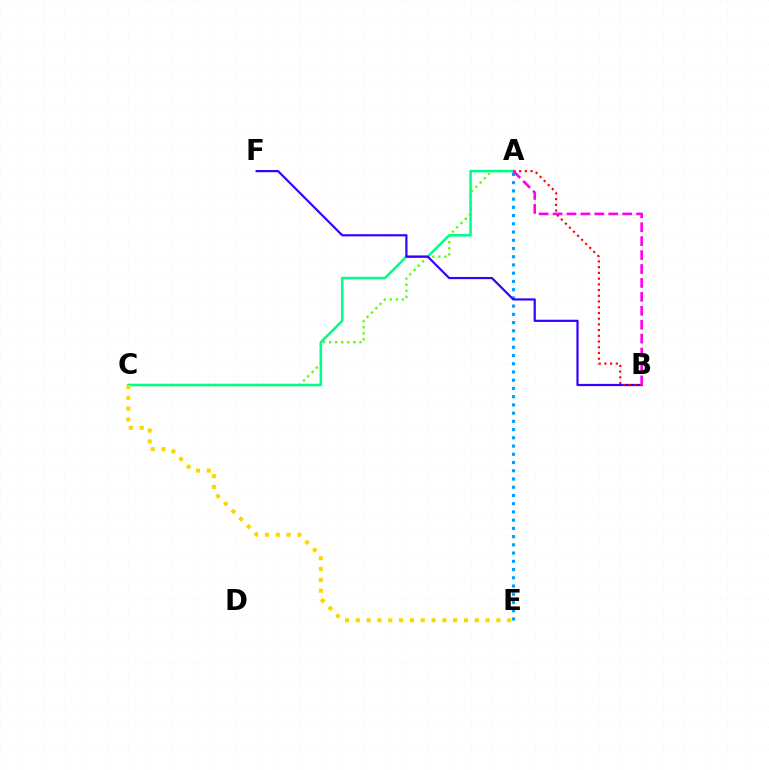{('A', 'C'): [{'color': '#4fff00', 'line_style': 'dotted', 'thickness': 1.65}, {'color': '#00ff86', 'line_style': 'solid', 'thickness': 1.83}], ('A', 'E'): [{'color': '#009eff', 'line_style': 'dotted', 'thickness': 2.24}], ('C', 'E'): [{'color': '#ffd500', 'line_style': 'dotted', 'thickness': 2.94}], ('B', 'F'): [{'color': '#3700ff', 'line_style': 'solid', 'thickness': 1.59}], ('A', 'B'): [{'color': '#ff0000', 'line_style': 'dotted', 'thickness': 1.55}, {'color': '#ff00ed', 'line_style': 'dashed', 'thickness': 1.89}]}